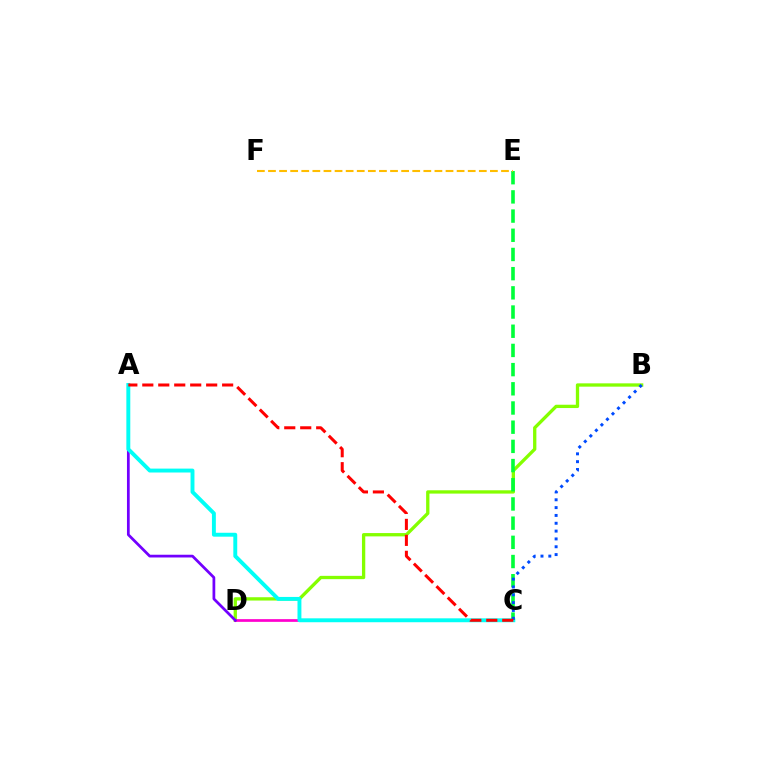{('B', 'D'): [{'color': '#84ff00', 'line_style': 'solid', 'thickness': 2.38}], ('C', 'D'): [{'color': '#ff00cf', 'line_style': 'solid', 'thickness': 1.96}], ('A', 'D'): [{'color': '#7200ff', 'line_style': 'solid', 'thickness': 1.97}], ('A', 'C'): [{'color': '#00fff6', 'line_style': 'solid', 'thickness': 2.81}, {'color': '#ff0000', 'line_style': 'dashed', 'thickness': 2.17}], ('C', 'E'): [{'color': '#00ff39', 'line_style': 'dashed', 'thickness': 2.61}], ('B', 'C'): [{'color': '#004bff', 'line_style': 'dotted', 'thickness': 2.13}], ('E', 'F'): [{'color': '#ffbd00', 'line_style': 'dashed', 'thickness': 1.51}]}